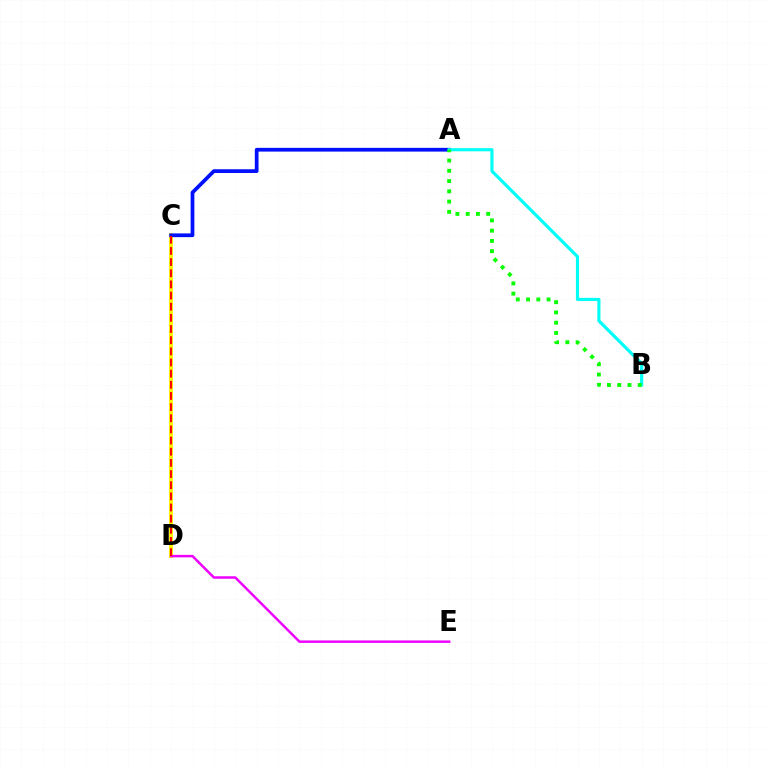{('C', 'D'): [{'color': '#fcf500', 'line_style': 'solid', 'thickness': 2.83}, {'color': '#ff0000', 'line_style': 'dashed', 'thickness': 1.52}], ('A', 'C'): [{'color': '#0010ff', 'line_style': 'solid', 'thickness': 2.69}], ('D', 'E'): [{'color': '#ee00ff', 'line_style': 'solid', 'thickness': 1.79}], ('A', 'B'): [{'color': '#00fff6', 'line_style': 'solid', 'thickness': 2.27}, {'color': '#08ff00', 'line_style': 'dotted', 'thickness': 2.79}]}